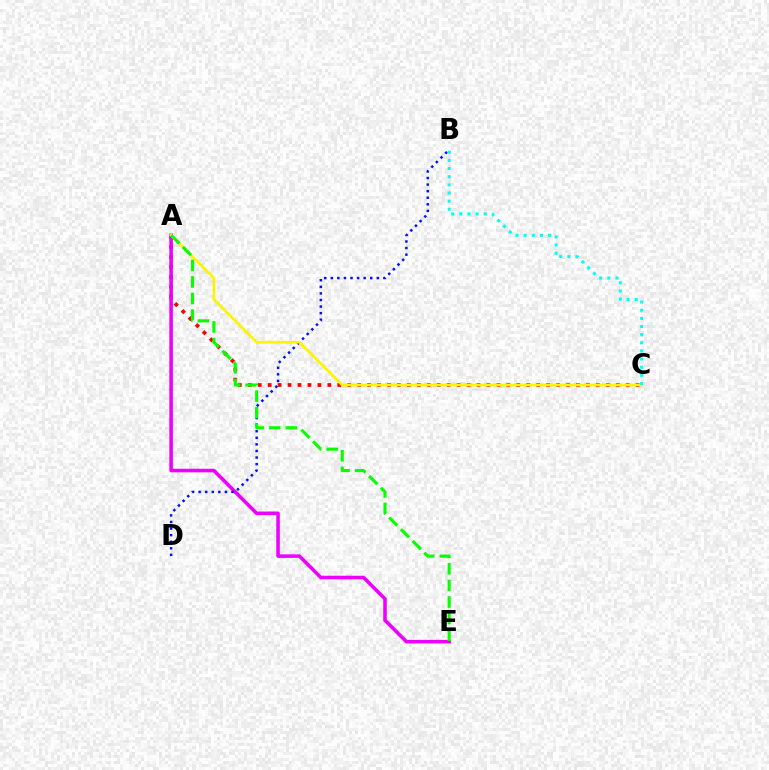{('A', 'C'): [{'color': '#ff0000', 'line_style': 'dotted', 'thickness': 2.7}, {'color': '#fcf500', 'line_style': 'solid', 'thickness': 1.98}], ('A', 'E'): [{'color': '#ee00ff', 'line_style': 'solid', 'thickness': 2.56}, {'color': '#08ff00', 'line_style': 'dashed', 'thickness': 2.25}], ('B', 'D'): [{'color': '#0010ff', 'line_style': 'dotted', 'thickness': 1.79}], ('B', 'C'): [{'color': '#00fff6', 'line_style': 'dotted', 'thickness': 2.21}]}